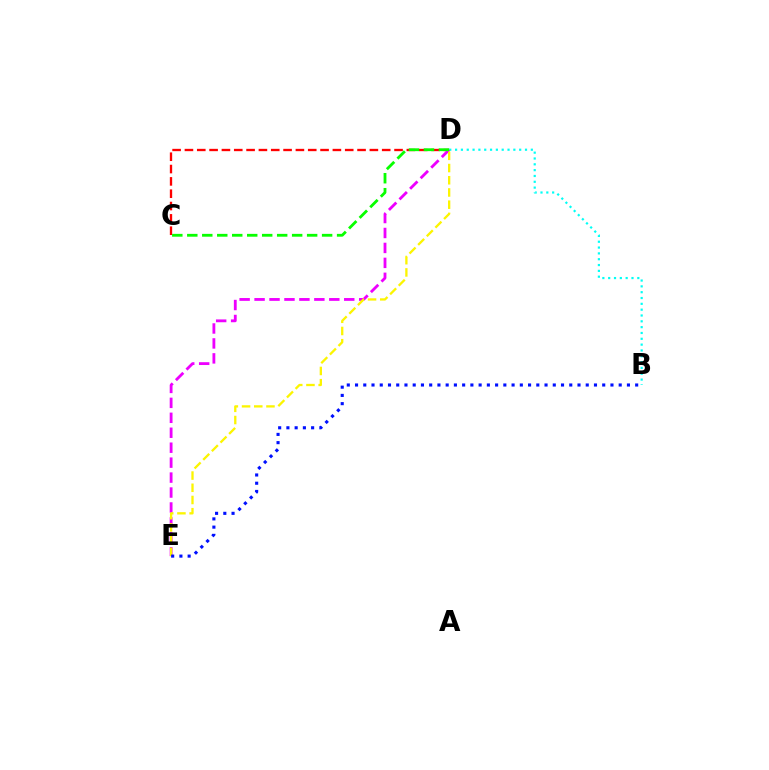{('C', 'D'): [{'color': '#ff0000', 'line_style': 'dashed', 'thickness': 1.67}, {'color': '#08ff00', 'line_style': 'dashed', 'thickness': 2.04}], ('B', 'D'): [{'color': '#00fff6', 'line_style': 'dotted', 'thickness': 1.58}], ('D', 'E'): [{'color': '#ee00ff', 'line_style': 'dashed', 'thickness': 2.03}, {'color': '#fcf500', 'line_style': 'dashed', 'thickness': 1.66}], ('B', 'E'): [{'color': '#0010ff', 'line_style': 'dotted', 'thickness': 2.24}]}